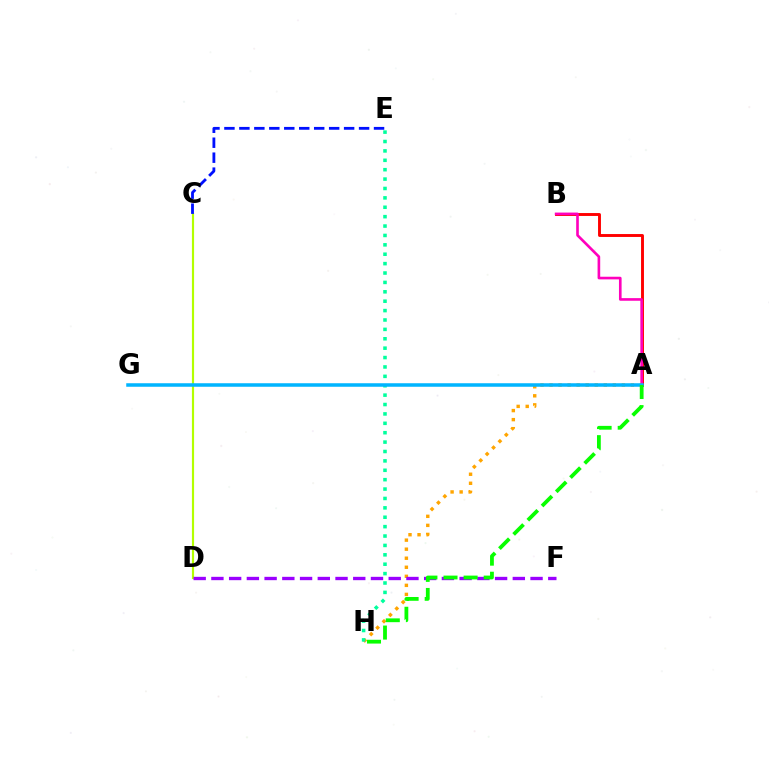{('C', 'D'): [{'color': '#b3ff00', 'line_style': 'solid', 'thickness': 1.56}], ('A', 'B'): [{'color': '#ff0000', 'line_style': 'solid', 'thickness': 2.09}, {'color': '#ff00bd', 'line_style': 'solid', 'thickness': 1.9}], ('A', 'H'): [{'color': '#ffa500', 'line_style': 'dotted', 'thickness': 2.46}, {'color': '#08ff00', 'line_style': 'dashed', 'thickness': 2.73}], ('C', 'E'): [{'color': '#0010ff', 'line_style': 'dashed', 'thickness': 2.03}], ('E', 'H'): [{'color': '#00ff9d', 'line_style': 'dotted', 'thickness': 2.55}], ('D', 'F'): [{'color': '#9b00ff', 'line_style': 'dashed', 'thickness': 2.41}], ('A', 'G'): [{'color': '#00b5ff', 'line_style': 'solid', 'thickness': 2.53}]}